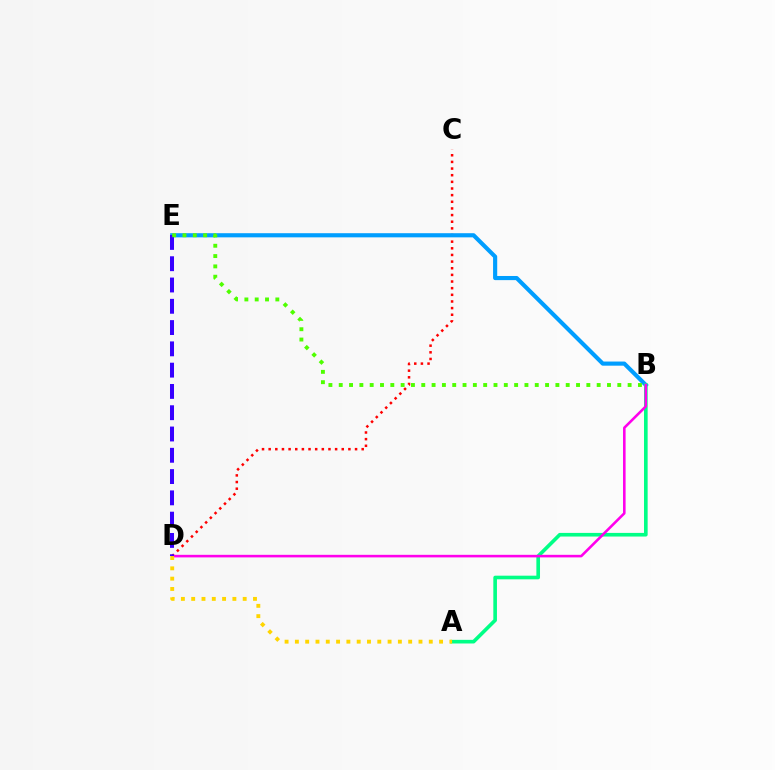{('C', 'D'): [{'color': '#ff0000', 'line_style': 'dotted', 'thickness': 1.81}], ('B', 'E'): [{'color': '#009eff', 'line_style': 'solid', 'thickness': 2.98}, {'color': '#4fff00', 'line_style': 'dotted', 'thickness': 2.8}], ('A', 'B'): [{'color': '#00ff86', 'line_style': 'solid', 'thickness': 2.62}], ('B', 'D'): [{'color': '#ff00ed', 'line_style': 'solid', 'thickness': 1.85}], ('A', 'D'): [{'color': '#ffd500', 'line_style': 'dotted', 'thickness': 2.8}], ('D', 'E'): [{'color': '#3700ff', 'line_style': 'dashed', 'thickness': 2.89}]}